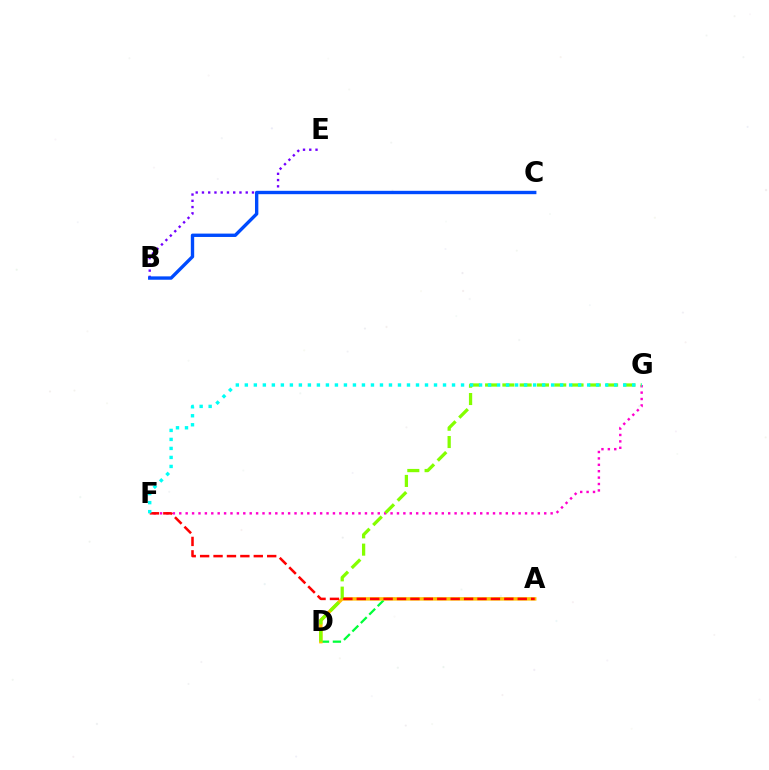{('F', 'G'): [{'color': '#ff00cf', 'line_style': 'dotted', 'thickness': 1.74}, {'color': '#00fff6', 'line_style': 'dotted', 'thickness': 2.45}], ('B', 'E'): [{'color': '#7200ff', 'line_style': 'dotted', 'thickness': 1.7}], ('A', 'D'): [{'color': '#00ff39', 'line_style': 'dashed', 'thickness': 1.62}, {'color': '#ffbd00', 'line_style': 'solid', 'thickness': 2.47}], ('D', 'G'): [{'color': '#84ff00', 'line_style': 'dashed', 'thickness': 2.35}], ('A', 'F'): [{'color': '#ff0000', 'line_style': 'dashed', 'thickness': 1.82}], ('B', 'C'): [{'color': '#004bff', 'line_style': 'solid', 'thickness': 2.42}]}